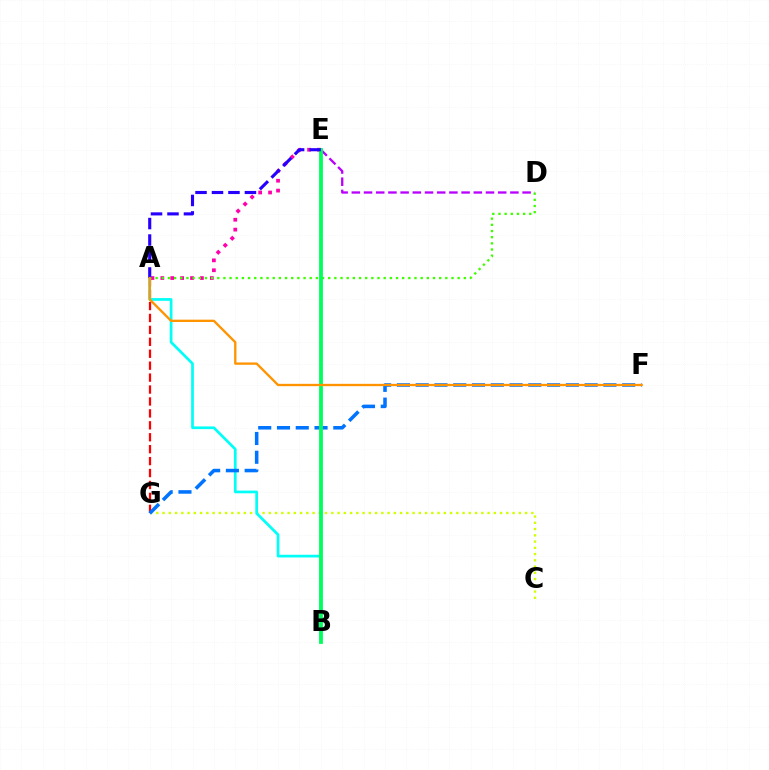{('A', 'E'): [{'color': '#ff00ac', 'line_style': 'dotted', 'thickness': 2.69}, {'color': '#2500ff', 'line_style': 'dashed', 'thickness': 2.24}], ('A', 'D'): [{'color': '#3dff00', 'line_style': 'dotted', 'thickness': 1.67}], ('C', 'G'): [{'color': '#d1ff00', 'line_style': 'dotted', 'thickness': 1.7}], ('D', 'E'): [{'color': '#b900ff', 'line_style': 'dashed', 'thickness': 1.66}], ('A', 'G'): [{'color': '#ff0000', 'line_style': 'dashed', 'thickness': 1.62}], ('A', 'B'): [{'color': '#00fff6', 'line_style': 'solid', 'thickness': 1.95}], ('F', 'G'): [{'color': '#0074ff', 'line_style': 'dashed', 'thickness': 2.55}], ('B', 'E'): [{'color': '#00ff5c', 'line_style': 'solid', 'thickness': 2.75}], ('A', 'F'): [{'color': '#ff9400', 'line_style': 'solid', 'thickness': 1.68}]}